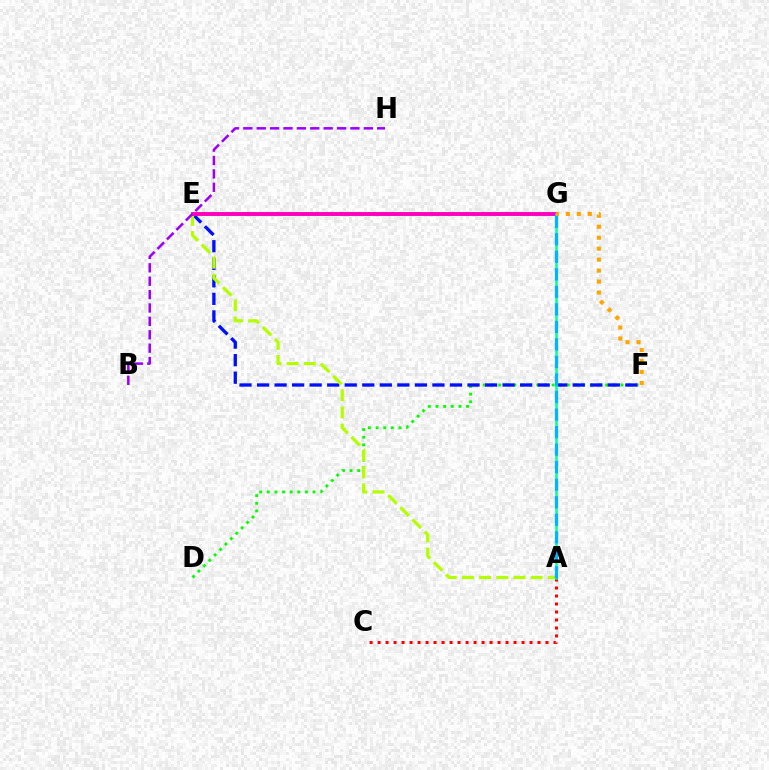{('A', 'C'): [{'color': '#ff0000', 'line_style': 'dotted', 'thickness': 2.17}], ('D', 'F'): [{'color': '#08ff00', 'line_style': 'dotted', 'thickness': 2.08}], ('E', 'F'): [{'color': '#0010ff', 'line_style': 'dashed', 'thickness': 2.38}], ('A', 'E'): [{'color': '#b3ff00', 'line_style': 'dashed', 'thickness': 2.33}], ('E', 'G'): [{'color': '#ff00bd', 'line_style': 'solid', 'thickness': 2.81}], ('B', 'H'): [{'color': '#9b00ff', 'line_style': 'dashed', 'thickness': 1.82}], ('A', 'G'): [{'color': '#00ff9d', 'line_style': 'solid', 'thickness': 1.83}, {'color': '#00b5ff', 'line_style': 'dashed', 'thickness': 2.38}], ('F', 'G'): [{'color': '#ffa500', 'line_style': 'dotted', 'thickness': 2.98}]}